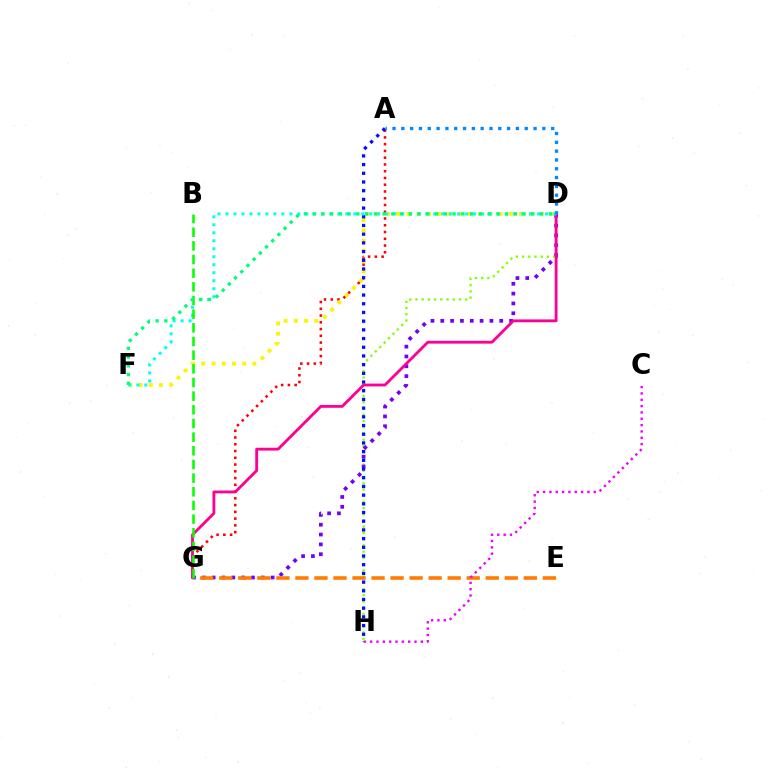{('D', 'H'): [{'color': '#84ff00', 'line_style': 'dotted', 'thickness': 1.69}], ('A', 'G'): [{'color': '#ff0000', 'line_style': 'dotted', 'thickness': 1.84}], ('D', 'F'): [{'color': '#fcf500', 'line_style': 'dotted', 'thickness': 2.78}, {'color': '#00fff6', 'line_style': 'dotted', 'thickness': 2.17}, {'color': '#00ff74', 'line_style': 'dotted', 'thickness': 2.38}], ('D', 'G'): [{'color': '#7200ff', 'line_style': 'dotted', 'thickness': 2.67}, {'color': '#ff0094', 'line_style': 'solid', 'thickness': 2.04}], ('A', 'H'): [{'color': '#0010ff', 'line_style': 'dotted', 'thickness': 2.36}], ('E', 'G'): [{'color': '#ff7c00', 'line_style': 'dashed', 'thickness': 2.59}], ('C', 'H'): [{'color': '#ee00ff', 'line_style': 'dotted', 'thickness': 1.72}], ('B', 'G'): [{'color': '#08ff00', 'line_style': 'dashed', 'thickness': 1.86}], ('A', 'D'): [{'color': '#008cff', 'line_style': 'dotted', 'thickness': 2.4}]}